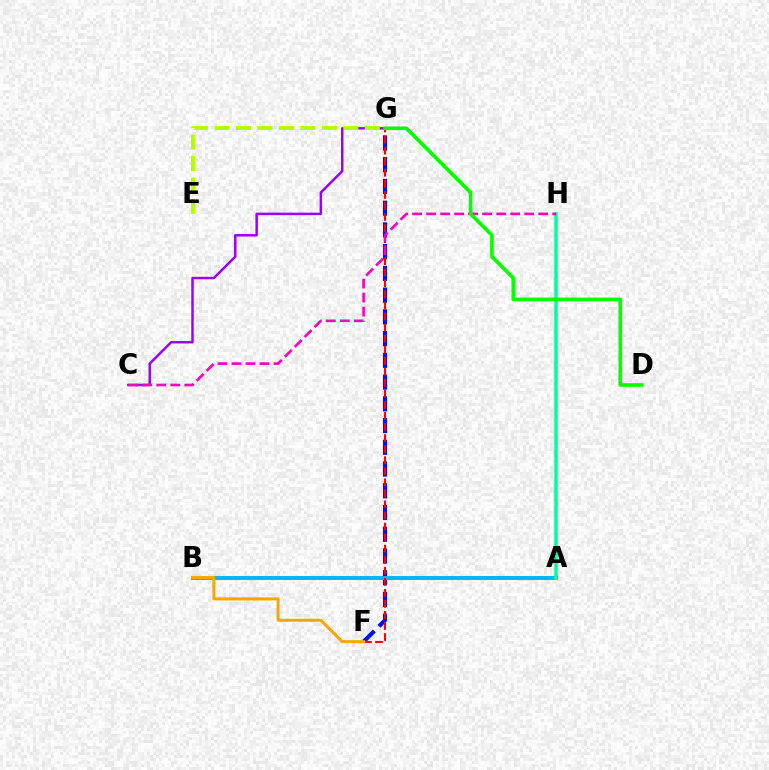{('F', 'G'): [{'color': '#0010ff', 'line_style': 'dashed', 'thickness': 2.95}, {'color': '#ff0000', 'line_style': 'dashed', 'thickness': 1.5}], ('A', 'B'): [{'color': '#00b5ff', 'line_style': 'solid', 'thickness': 2.82}], ('A', 'H'): [{'color': '#00ff9d', 'line_style': 'solid', 'thickness': 2.53}], ('C', 'G'): [{'color': '#9b00ff', 'line_style': 'solid', 'thickness': 1.78}], ('B', 'F'): [{'color': '#ffa500', 'line_style': 'solid', 'thickness': 2.15}], ('E', 'G'): [{'color': '#b3ff00', 'line_style': 'dashed', 'thickness': 2.92}], ('C', 'H'): [{'color': '#ff00bd', 'line_style': 'dashed', 'thickness': 1.9}], ('D', 'G'): [{'color': '#08ff00', 'line_style': 'solid', 'thickness': 2.63}]}